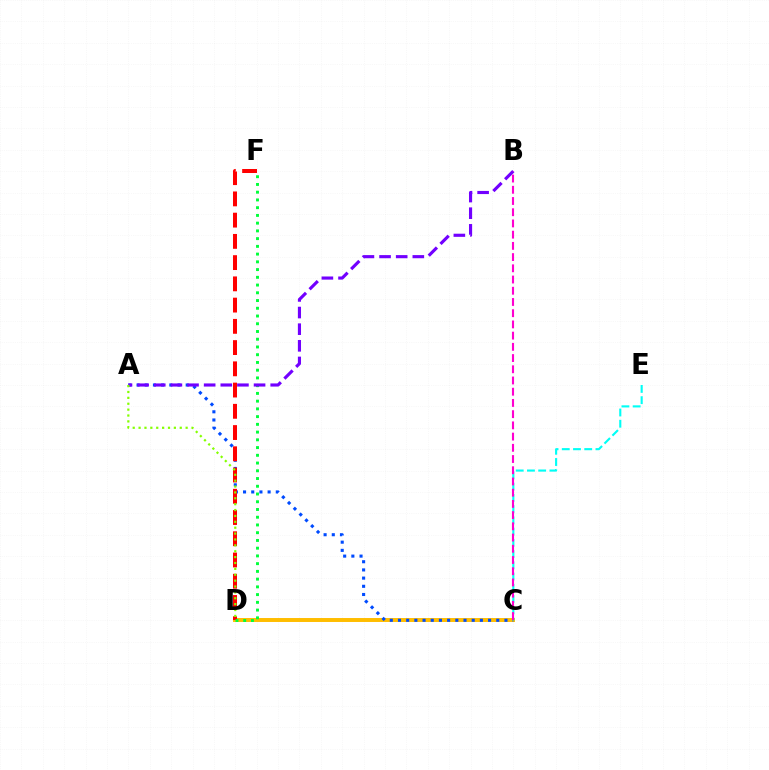{('C', 'D'): [{'color': '#ffbd00', 'line_style': 'solid', 'thickness': 2.85}], ('A', 'C'): [{'color': '#004bff', 'line_style': 'dotted', 'thickness': 2.23}], ('D', 'F'): [{'color': '#ff0000', 'line_style': 'dashed', 'thickness': 2.89}, {'color': '#00ff39', 'line_style': 'dotted', 'thickness': 2.1}], ('C', 'E'): [{'color': '#00fff6', 'line_style': 'dashed', 'thickness': 1.53}], ('A', 'B'): [{'color': '#7200ff', 'line_style': 'dashed', 'thickness': 2.26}], ('A', 'D'): [{'color': '#84ff00', 'line_style': 'dotted', 'thickness': 1.6}], ('B', 'C'): [{'color': '#ff00cf', 'line_style': 'dashed', 'thickness': 1.52}]}